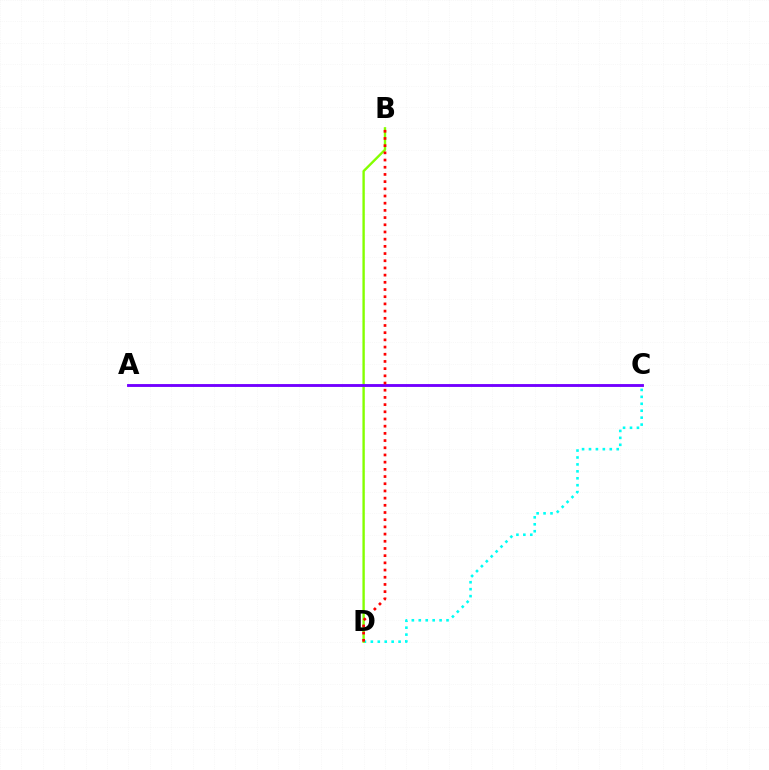{('C', 'D'): [{'color': '#00fff6', 'line_style': 'dotted', 'thickness': 1.88}], ('B', 'D'): [{'color': '#84ff00', 'line_style': 'solid', 'thickness': 1.71}, {'color': '#ff0000', 'line_style': 'dotted', 'thickness': 1.95}], ('A', 'C'): [{'color': '#7200ff', 'line_style': 'solid', 'thickness': 2.06}]}